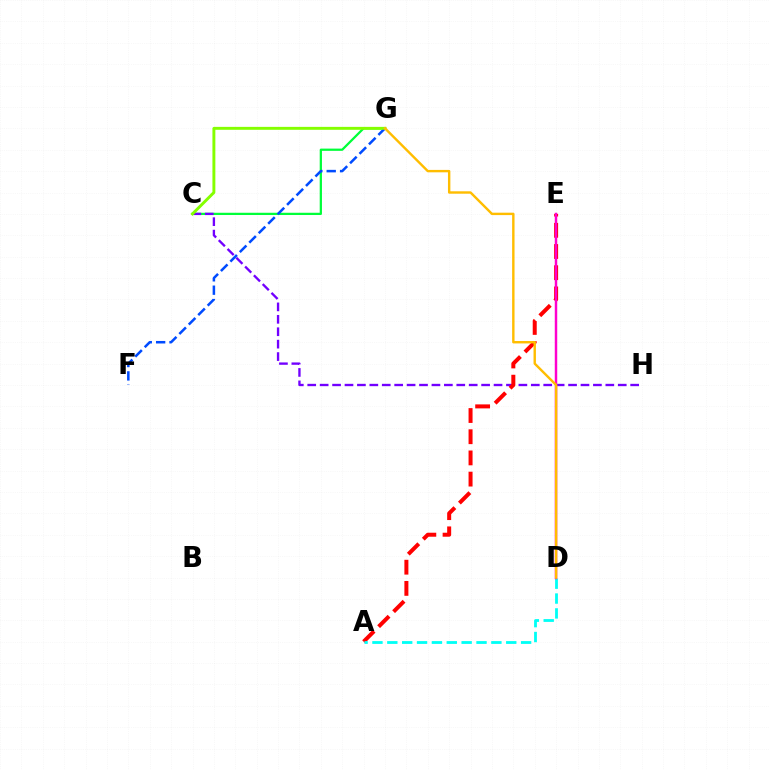{('C', 'G'): [{'color': '#00ff39', 'line_style': 'solid', 'thickness': 1.62}, {'color': '#84ff00', 'line_style': 'solid', 'thickness': 2.11}], ('C', 'H'): [{'color': '#7200ff', 'line_style': 'dashed', 'thickness': 1.69}], ('F', 'G'): [{'color': '#004bff', 'line_style': 'dashed', 'thickness': 1.82}], ('A', 'E'): [{'color': '#ff0000', 'line_style': 'dashed', 'thickness': 2.88}], ('A', 'D'): [{'color': '#00fff6', 'line_style': 'dashed', 'thickness': 2.02}], ('D', 'E'): [{'color': '#ff00cf', 'line_style': 'solid', 'thickness': 1.77}], ('D', 'G'): [{'color': '#ffbd00', 'line_style': 'solid', 'thickness': 1.73}]}